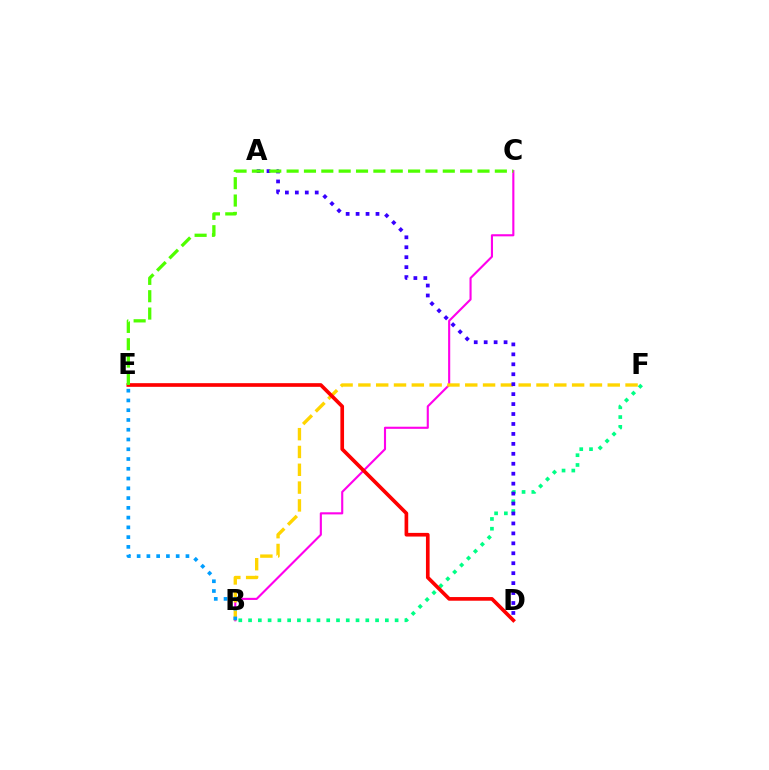{('B', 'C'): [{'color': '#ff00ed', 'line_style': 'solid', 'thickness': 1.53}], ('B', 'F'): [{'color': '#ffd500', 'line_style': 'dashed', 'thickness': 2.42}, {'color': '#00ff86', 'line_style': 'dotted', 'thickness': 2.65}], ('A', 'D'): [{'color': '#3700ff', 'line_style': 'dotted', 'thickness': 2.7}], ('B', 'E'): [{'color': '#009eff', 'line_style': 'dotted', 'thickness': 2.65}], ('D', 'E'): [{'color': '#ff0000', 'line_style': 'solid', 'thickness': 2.64}], ('C', 'E'): [{'color': '#4fff00', 'line_style': 'dashed', 'thickness': 2.36}]}